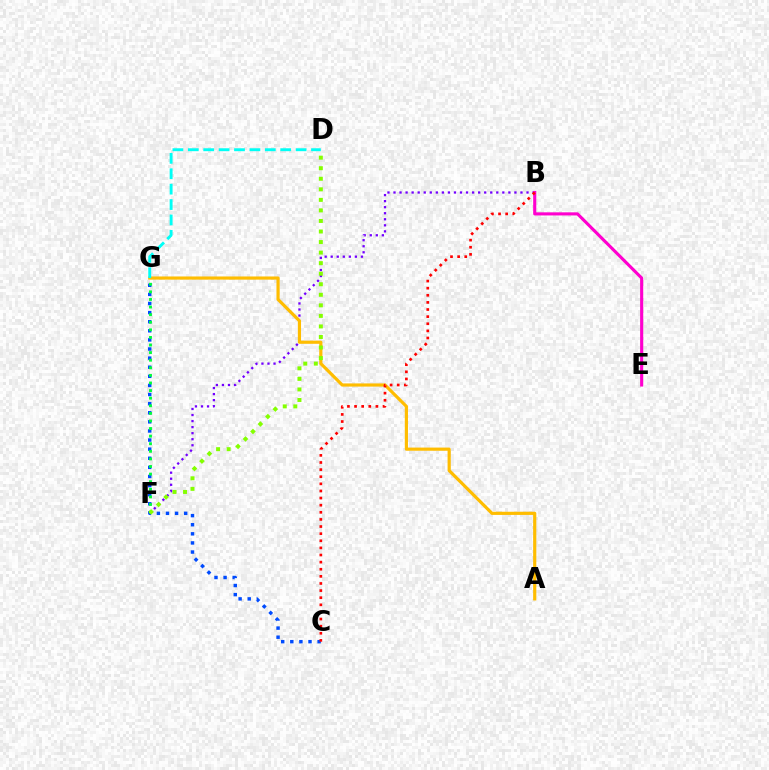{('C', 'G'): [{'color': '#004bff', 'line_style': 'dotted', 'thickness': 2.47}], ('B', 'F'): [{'color': '#7200ff', 'line_style': 'dotted', 'thickness': 1.64}], ('A', 'G'): [{'color': '#ffbd00', 'line_style': 'solid', 'thickness': 2.29}], ('F', 'G'): [{'color': '#00ff39', 'line_style': 'dotted', 'thickness': 2.06}], ('D', 'F'): [{'color': '#84ff00', 'line_style': 'dotted', 'thickness': 2.87}], ('B', 'E'): [{'color': '#ff00cf', 'line_style': 'solid', 'thickness': 2.24}], ('B', 'C'): [{'color': '#ff0000', 'line_style': 'dotted', 'thickness': 1.93}], ('D', 'G'): [{'color': '#00fff6', 'line_style': 'dashed', 'thickness': 2.09}]}